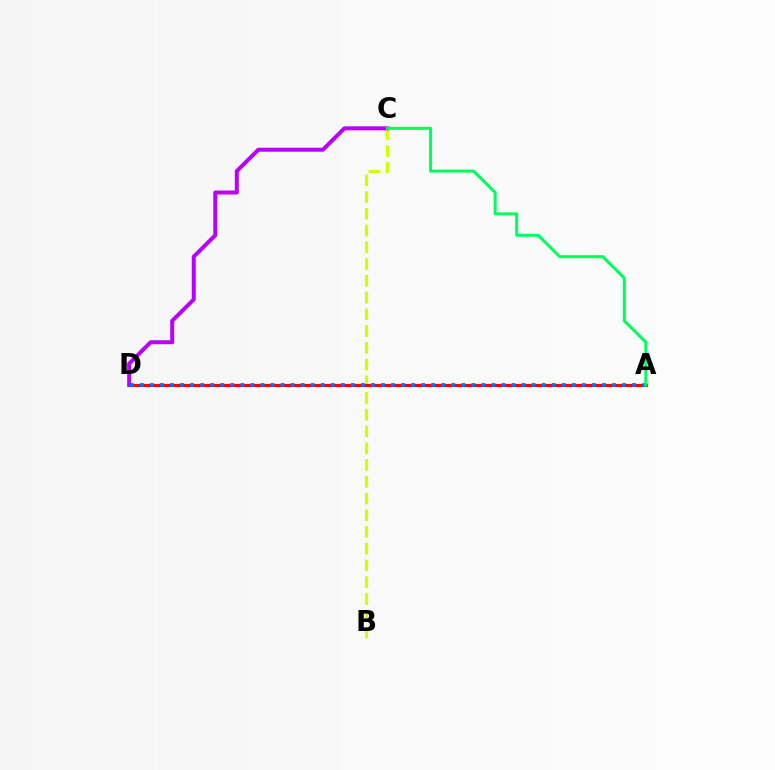{('B', 'C'): [{'color': '#d1ff00', 'line_style': 'dashed', 'thickness': 2.27}], ('A', 'D'): [{'color': '#ff0000', 'line_style': 'solid', 'thickness': 2.3}, {'color': '#0074ff', 'line_style': 'dotted', 'thickness': 2.73}], ('C', 'D'): [{'color': '#b900ff', 'line_style': 'solid', 'thickness': 2.88}], ('A', 'C'): [{'color': '#00ff5c', 'line_style': 'solid', 'thickness': 2.17}]}